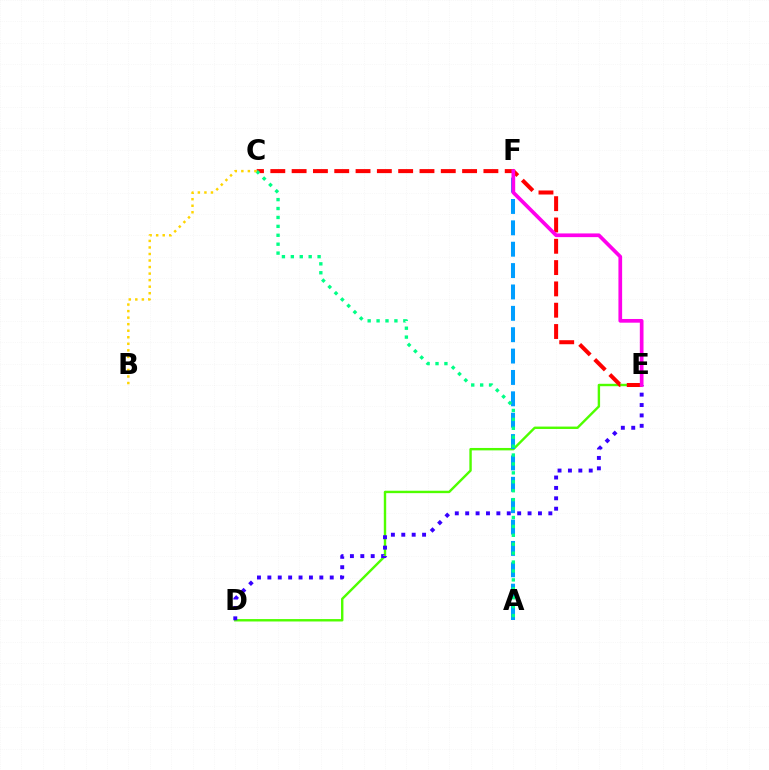{('D', 'E'): [{'color': '#4fff00', 'line_style': 'solid', 'thickness': 1.73}, {'color': '#3700ff', 'line_style': 'dotted', 'thickness': 2.82}], ('A', 'F'): [{'color': '#009eff', 'line_style': 'dashed', 'thickness': 2.9}], ('C', 'E'): [{'color': '#ff0000', 'line_style': 'dashed', 'thickness': 2.89}], ('E', 'F'): [{'color': '#ff00ed', 'line_style': 'solid', 'thickness': 2.66}], ('A', 'C'): [{'color': '#00ff86', 'line_style': 'dotted', 'thickness': 2.42}], ('B', 'C'): [{'color': '#ffd500', 'line_style': 'dotted', 'thickness': 1.78}]}